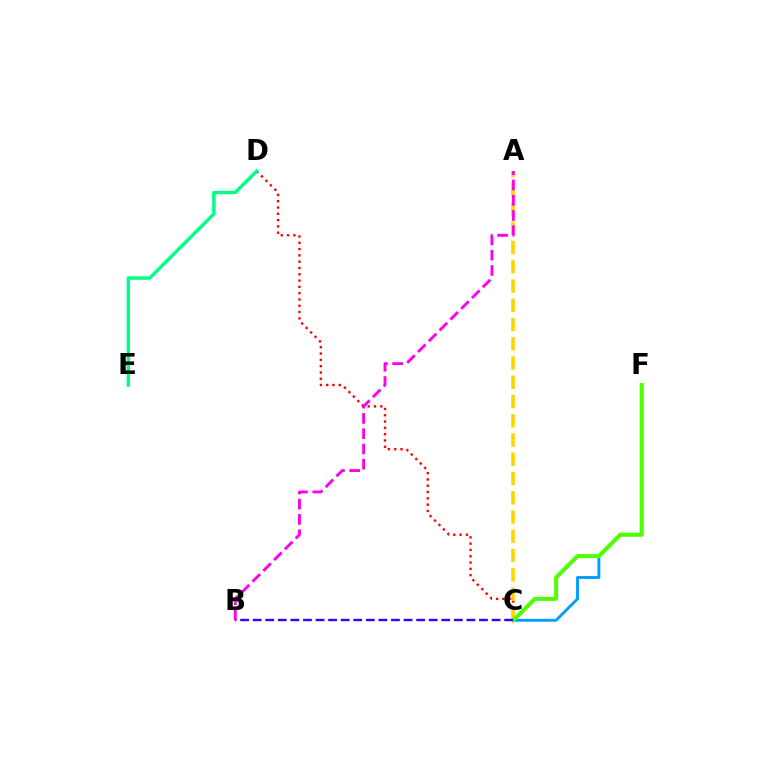{('C', 'D'): [{'color': '#ff0000', 'line_style': 'dotted', 'thickness': 1.71}], ('A', 'C'): [{'color': '#ffd500', 'line_style': 'dashed', 'thickness': 2.62}], ('D', 'E'): [{'color': '#00ff86', 'line_style': 'solid', 'thickness': 2.48}], ('C', 'F'): [{'color': '#009eff', 'line_style': 'solid', 'thickness': 2.08}, {'color': '#4fff00', 'line_style': 'solid', 'thickness': 2.89}], ('B', 'C'): [{'color': '#3700ff', 'line_style': 'dashed', 'thickness': 1.71}], ('A', 'B'): [{'color': '#ff00ed', 'line_style': 'dashed', 'thickness': 2.07}]}